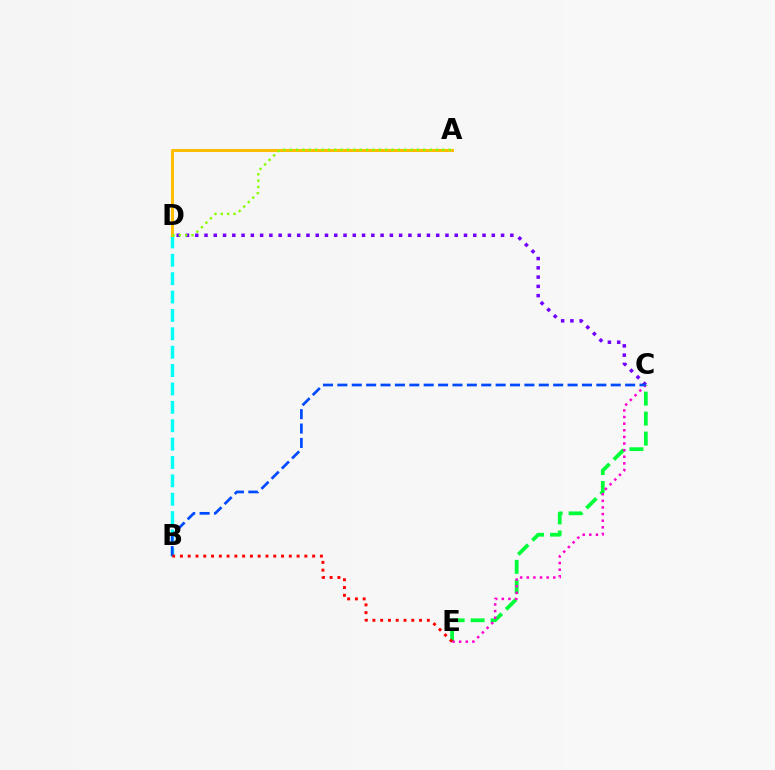{('C', 'D'): [{'color': '#7200ff', 'line_style': 'dotted', 'thickness': 2.52}], ('B', 'D'): [{'color': '#00fff6', 'line_style': 'dashed', 'thickness': 2.5}], ('C', 'E'): [{'color': '#00ff39', 'line_style': 'dashed', 'thickness': 2.71}, {'color': '#ff00cf', 'line_style': 'dotted', 'thickness': 1.8}], ('A', 'D'): [{'color': '#ffbd00', 'line_style': 'solid', 'thickness': 2.18}, {'color': '#84ff00', 'line_style': 'dotted', 'thickness': 1.73}], ('B', 'C'): [{'color': '#004bff', 'line_style': 'dashed', 'thickness': 1.95}], ('B', 'E'): [{'color': '#ff0000', 'line_style': 'dotted', 'thickness': 2.11}]}